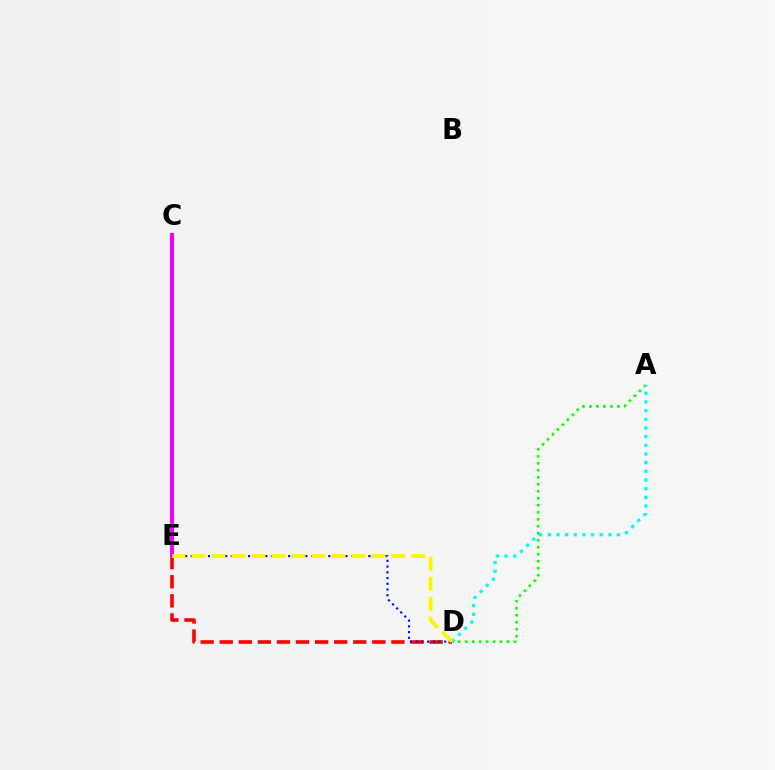{('D', 'E'): [{'color': '#ff0000', 'line_style': 'dashed', 'thickness': 2.59}, {'color': '#0010ff', 'line_style': 'dotted', 'thickness': 1.56}, {'color': '#fcf500', 'line_style': 'dashed', 'thickness': 2.71}], ('C', 'E'): [{'color': '#ee00ff', 'line_style': 'solid', 'thickness': 2.86}], ('A', 'D'): [{'color': '#08ff00', 'line_style': 'dotted', 'thickness': 1.9}, {'color': '#00fff6', 'line_style': 'dotted', 'thickness': 2.36}]}